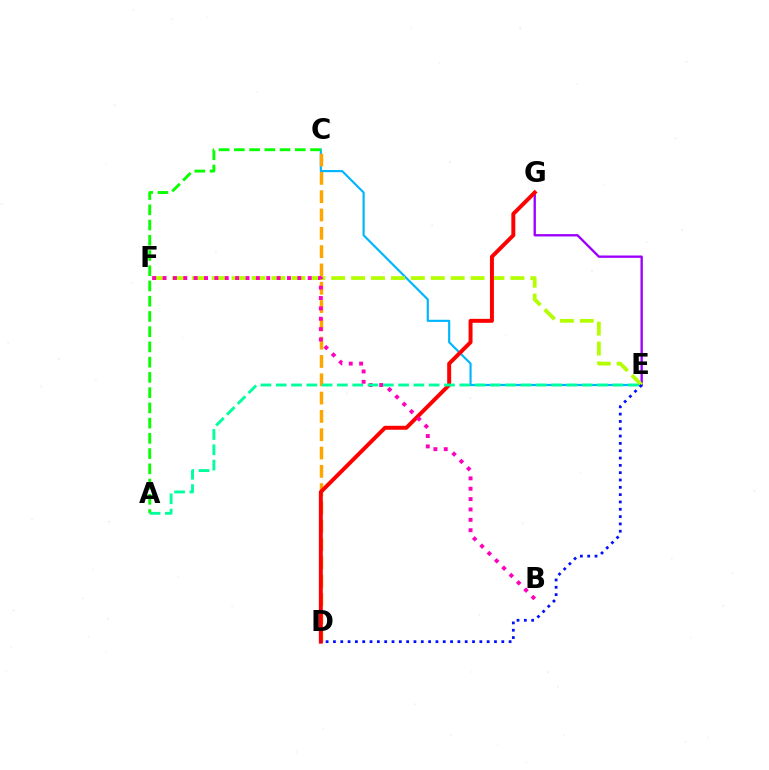{('C', 'E'): [{'color': '#00b5ff', 'line_style': 'solid', 'thickness': 1.55}], ('E', 'G'): [{'color': '#9b00ff', 'line_style': 'solid', 'thickness': 1.69}], ('E', 'F'): [{'color': '#b3ff00', 'line_style': 'dashed', 'thickness': 2.71}], ('C', 'D'): [{'color': '#ffa500', 'line_style': 'dashed', 'thickness': 2.49}], ('D', 'G'): [{'color': '#ff0000', 'line_style': 'solid', 'thickness': 2.85}], ('B', 'F'): [{'color': '#ff00bd', 'line_style': 'dotted', 'thickness': 2.82}], ('D', 'E'): [{'color': '#0010ff', 'line_style': 'dotted', 'thickness': 1.99}], ('A', 'C'): [{'color': '#08ff00', 'line_style': 'dashed', 'thickness': 2.07}], ('A', 'E'): [{'color': '#00ff9d', 'line_style': 'dashed', 'thickness': 2.08}]}